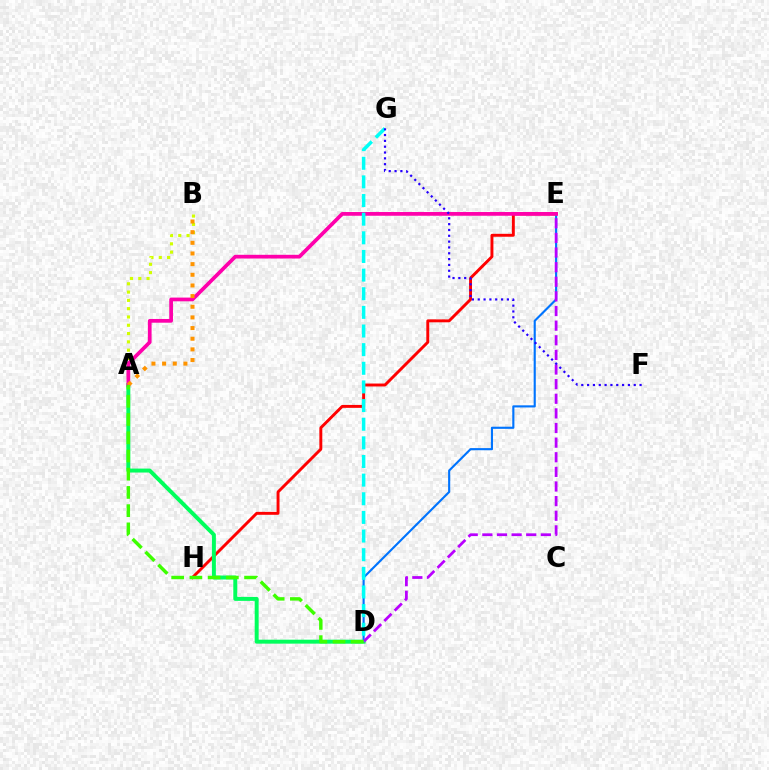{('E', 'H'): [{'color': '#ff0000', 'line_style': 'solid', 'thickness': 2.11}], ('D', 'E'): [{'color': '#0074ff', 'line_style': 'solid', 'thickness': 1.53}, {'color': '#b900ff', 'line_style': 'dashed', 'thickness': 1.99}], ('A', 'D'): [{'color': '#00ff5c', 'line_style': 'solid', 'thickness': 2.85}, {'color': '#3dff00', 'line_style': 'dashed', 'thickness': 2.48}], ('A', 'B'): [{'color': '#d1ff00', 'line_style': 'dotted', 'thickness': 2.25}, {'color': '#ff9400', 'line_style': 'dotted', 'thickness': 2.9}], ('A', 'E'): [{'color': '#ff00ac', 'line_style': 'solid', 'thickness': 2.68}], ('D', 'G'): [{'color': '#00fff6', 'line_style': 'dashed', 'thickness': 2.53}], ('F', 'G'): [{'color': '#2500ff', 'line_style': 'dotted', 'thickness': 1.58}]}